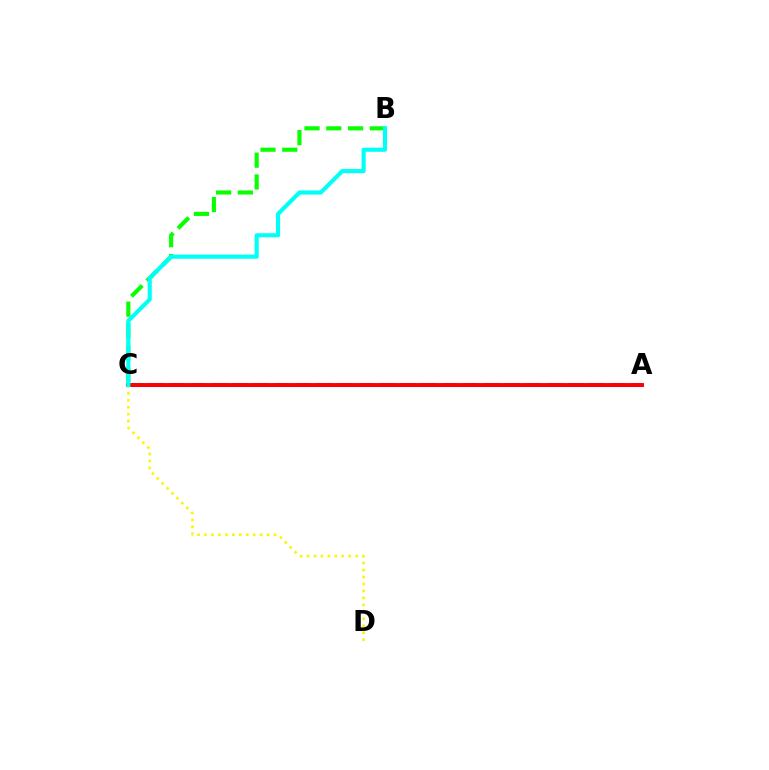{('B', 'C'): [{'color': '#08ff00', 'line_style': 'dashed', 'thickness': 2.96}, {'color': '#00fff6', 'line_style': 'solid', 'thickness': 2.97}], ('A', 'C'): [{'color': '#ee00ff', 'line_style': 'dashed', 'thickness': 2.85}, {'color': '#0010ff', 'line_style': 'solid', 'thickness': 1.96}, {'color': '#ff0000', 'line_style': 'solid', 'thickness': 2.8}], ('C', 'D'): [{'color': '#fcf500', 'line_style': 'dotted', 'thickness': 1.89}]}